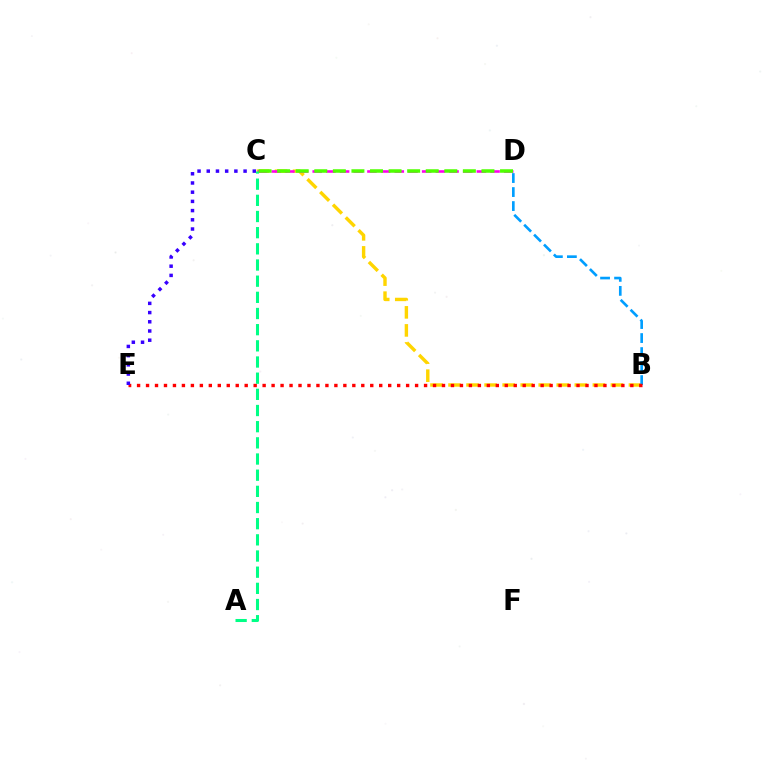{('B', 'C'): [{'color': '#ffd500', 'line_style': 'dashed', 'thickness': 2.45}], ('B', 'D'): [{'color': '#009eff', 'line_style': 'dashed', 'thickness': 1.9}], ('B', 'E'): [{'color': '#ff0000', 'line_style': 'dotted', 'thickness': 2.44}], ('C', 'D'): [{'color': '#ff00ed', 'line_style': 'dashed', 'thickness': 1.86}, {'color': '#4fff00', 'line_style': 'dashed', 'thickness': 2.52}], ('C', 'E'): [{'color': '#3700ff', 'line_style': 'dotted', 'thickness': 2.5}], ('A', 'C'): [{'color': '#00ff86', 'line_style': 'dashed', 'thickness': 2.2}]}